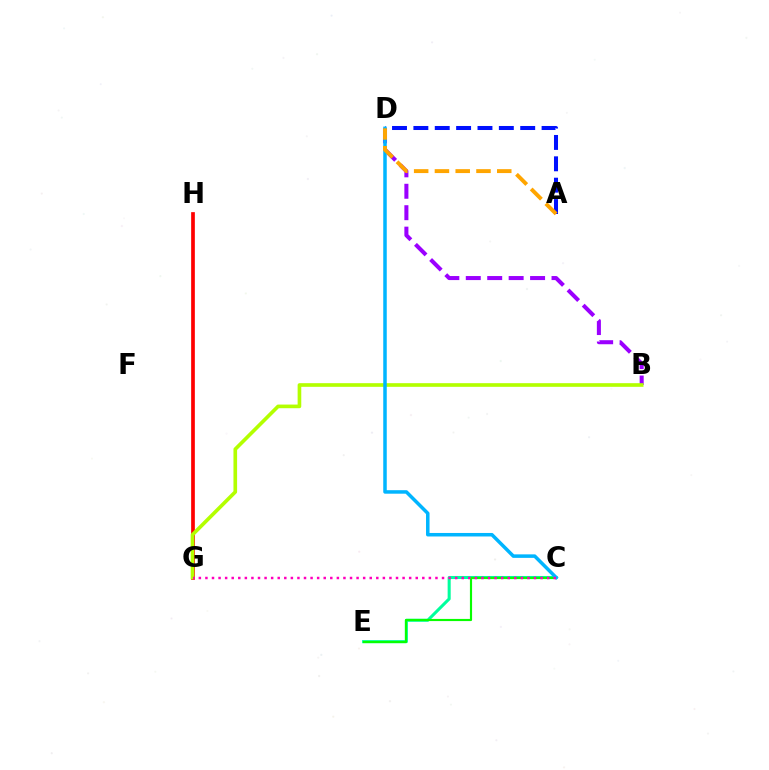{('G', 'H'): [{'color': '#ff0000', 'line_style': 'solid', 'thickness': 2.66}], ('A', 'D'): [{'color': '#0010ff', 'line_style': 'dashed', 'thickness': 2.9}, {'color': '#ffa500', 'line_style': 'dashed', 'thickness': 2.82}], ('B', 'D'): [{'color': '#9b00ff', 'line_style': 'dashed', 'thickness': 2.91}], ('C', 'E'): [{'color': '#00ff9d', 'line_style': 'solid', 'thickness': 2.2}, {'color': '#08ff00', 'line_style': 'solid', 'thickness': 1.55}], ('B', 'G'): [{'color': '#b3ff00', 'line_style': 'solid', 'thickness': 2.63}], ('C', 'D'): [{'color': '#00b5ff', 'line_style': 'solid', 'thickness': 2.53}], ('C', 'G'): [{'color': '#ff00bd', 'line_style': 'dotted', 'thickness': 1.79}]}